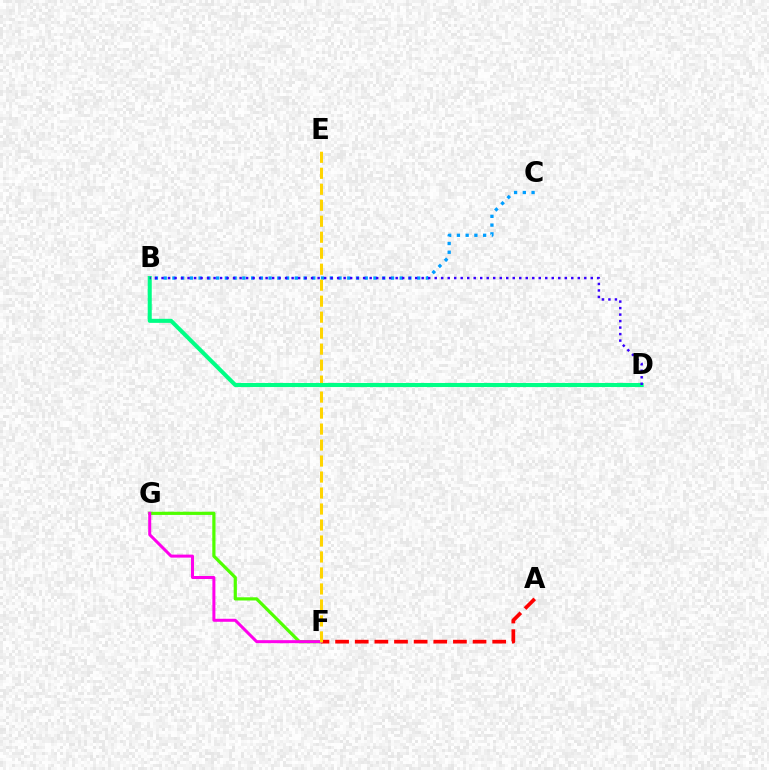{('F', 'G'): [{'color': '#4fff00', 'line_style': 'solid', 'thickness': 2.31}, {'color': '#ff00ed', 'line_style': 'solid', 'thickness': 2.17}], ('A', 'F'): [{'color': '#ff0000', 'line_style': 'dashed', 'thickness': 2.67}], ('B', 'C'): [{'color': '#009eff', 'line_style': 'dotted', 'thickness': 2.38}], ('E', 'F'): [{'color': '#ffd500', 'line_style': 'dashed', 'thickness': 2.17}], ('B', 'D'): [{'color': '#00ff86', 'line_style': 'solid', 'thickness': 2.92}, {'color': '#3700ff', 'line_style': 'dotted', 'thickness': 1.77}]}